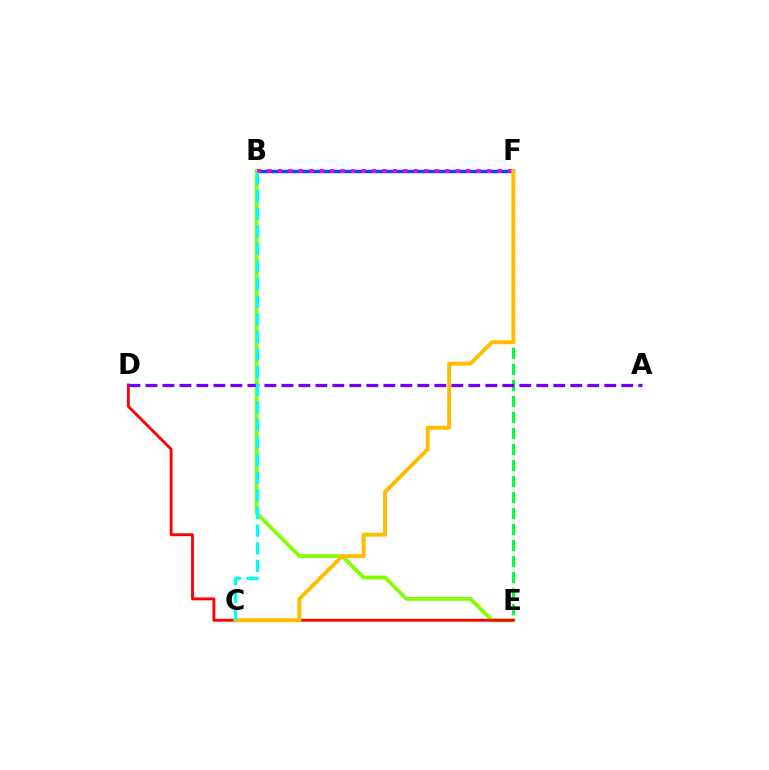{('B', 'F'): [{'color': '#004bff', 'line_style': 'solid', 'thickness': 2.46}, {'color': '#ff00cf', 'line_style': 'dotted', 'thickness': 2.84}], ('E', 'F'): [{'color': '#00ff39', 'line_style': 'dashed', 'thickness': 2.18}], ('B', 'E'): [{'color': '#84ff00', 'line_style': 'solid', 'thickness': 2.73}], ('D', 'E'): [{'color': '#ff0000', 'line_style': 'solid', 'thickness': 2.06}], ('C', 'F'): [{'color': '#ffbd00', 'line_style': 'solid', 'thickness': 2.81}], ('A', 'D'): [{'color': '#7200ff', 'line_style': 'dashed', 'thickness': 2.31}], ('B', 'C'): [{'color': '#00fff6', 'line_style': 'dashed', 'thickness': 2.39}]}